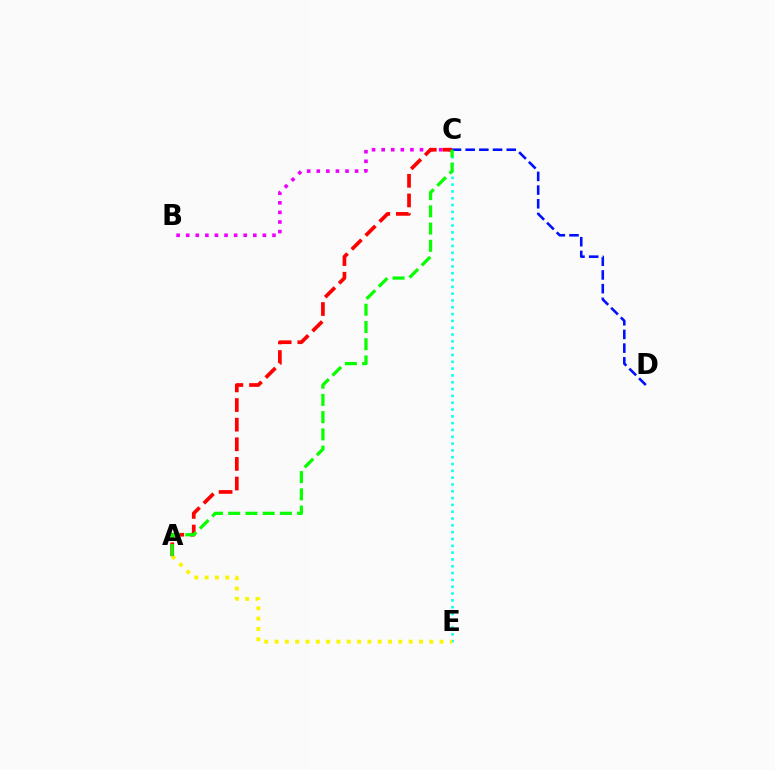{('C', 'E'): [{'color': '#00fff6', 'line_style': 'dotted', 'thickness': 1.85}], ('A', 'E'): [{'color': '#fcf500', 'line_style': 'dotted', 'thickness': 2.8}], ('B', 'C'): [{'color': '#ee00ff', 'line_style': 'dotted', 'thickness': 2.6}], ('A', 'C'): [{'color': '#ff0000', 'line_style': 'dashed', 'thickness': 2.67}, {'color': '#08ff00', 'line_style': 'dashed', 'thickness': 2.34}], ('C', 'D'): [{'color': '#0010ff', 'line_style': 'dashed', 'thickness': 1.86}]}